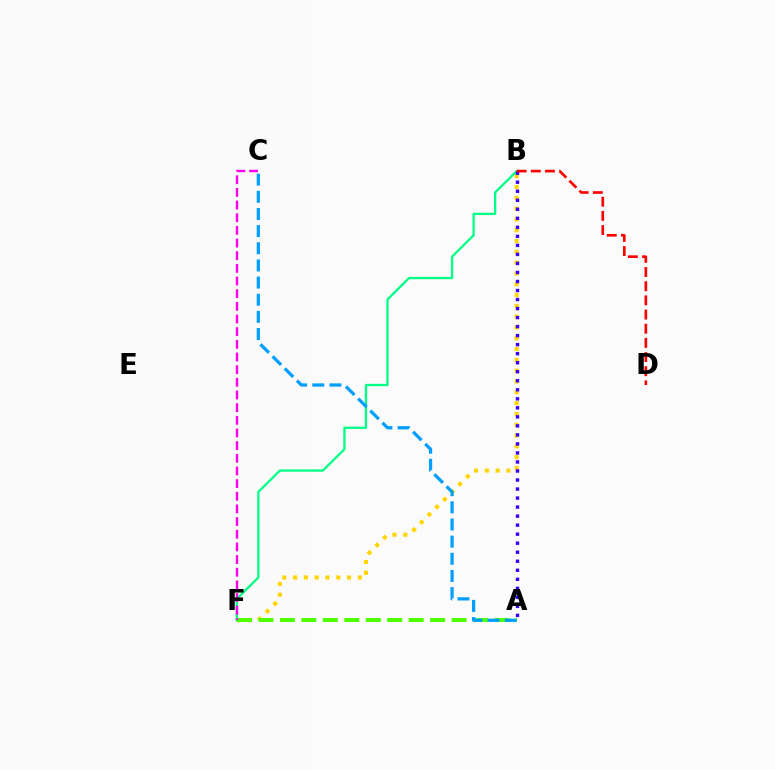{('B', 'F'): [{'color': '#ffd500', 'line_style': 'dotted', 'thickness': 2.94}, {'color': '#00ff86', 'line_style': 'solid', 'thickness': 1.65}], ('A', 'F'): [{'color': '#4fff00', 'line_style': 'dashed', 'thickness': 2.92}], ('A', 'C'): [{'color': '#009eff', 'line_style': 'dashed', 'thickness': 2.33}], ('C', 'F'): [{'color': '#ff00ed', 'line_style': 'dashed', 'thickness': 1.72}], ('A', 'B'): [{'color': '#3700ff', 'line_style': 'dotted', 'thickness': 2.45}], ('B', 'D'): [{'color': '#ff0000', 'line_style': 'dashed', 'thickness': 1.93}]}